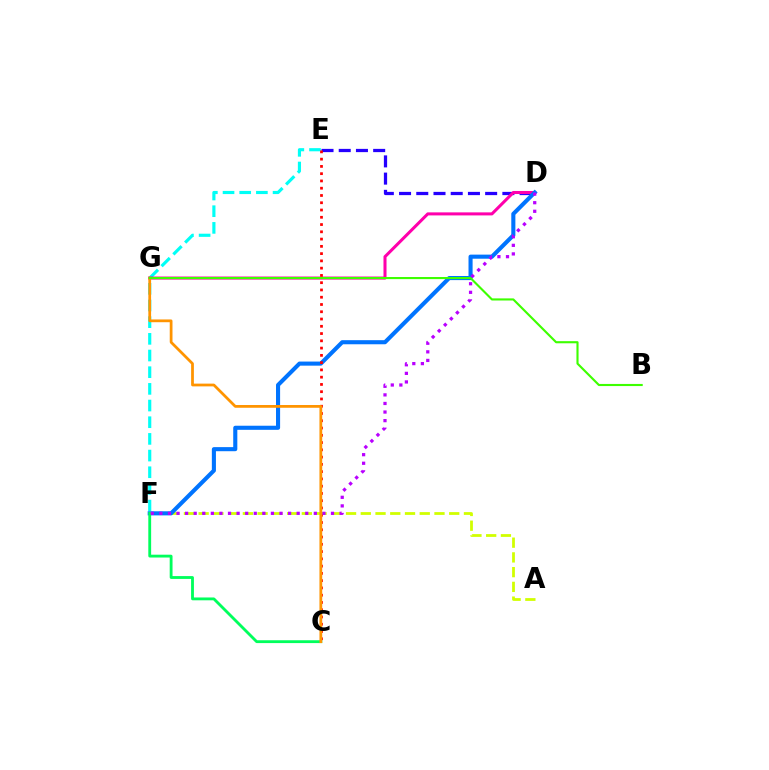{('E', 'F'): [{'color': '#00fff6', 'line_style': 'dashed', 'thickness': 2.27}], ('D', 'E'): [{'color': '#2500ff', 'line_style': 'dashed', 'thickness': 2.34}], ('A', 'F'): [{'color': '#d1ff00', 'line_style': 'dashed', 'thickness': 2.0}], ('D', 'G'): [{'color': '#ff00ac', 'line_style': 'solid', 'thickness': 2.19}], ('D', 'F'): [{'color': '#0074ff', 'line_style': 'solid', 'thickness': 2.95}, {'color': '#b900ff', 'line_style': 'dotted', 'thickness': 2.33}], ('C', 'E'): [{'color': '#ff0000', 'line_style': 'dotted', 'thickness': 1.97}], ('C', 'F'): [{'color': '#00ff5c', 'line_style': 'solid', 'thickness': 2.04}], ('C', 'G'): [{'color': '#ff9400', 'line_style': 'solid', 'thickness': 1.99}], ('B', 'G'): [{'color': '#3dff00', 'line_style': 'solid', 'thickness': 1.53}]}